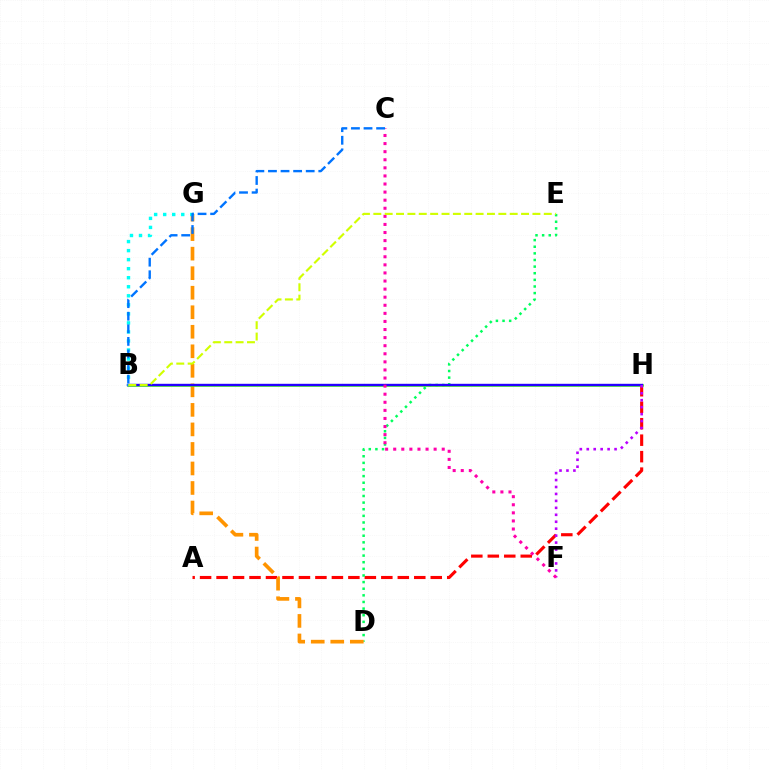{('A', 'H'): [{'color': '#ff0000', 'line_style': 'dashed', 'thickness': 2.24}], ('D', 'E'): [{'color': '#00ff5c', 'line_style': 'dotted', 'thickness': 1.8}], ('D', 'G'): [{'color': '#ff9400', 'line_style': 'dashed', 'thickness': 2.65}], ('B', 'H'): [{'color': '#3dff00', 'line_style': 'solid', 'thickness': 1.81}, {'color': '#2500ff', 'line_style': 'solid', 'thickness': 1.72}], ('B', 'G'): [{'color': '#00fff6', 'line_style': 'dotted', 'thickness': 2.46}], ('F', 'H'): [{'color': '#b900ff', 'line_style': 'dotted', 'thickness': 1.89}], ('C', 'F'): [{'color': '#ff00ac', 'line_style': 'dotted', 'thickness': 2.2}], ('B', 'C'): [{'color': '#0074ff', 'line_style': 'dashed', 'thickness': 1.71}], ('B', 'E'): [{'color': '#d1ff00', 'line_style': 'dashed', 'thickness': 1.54}]}